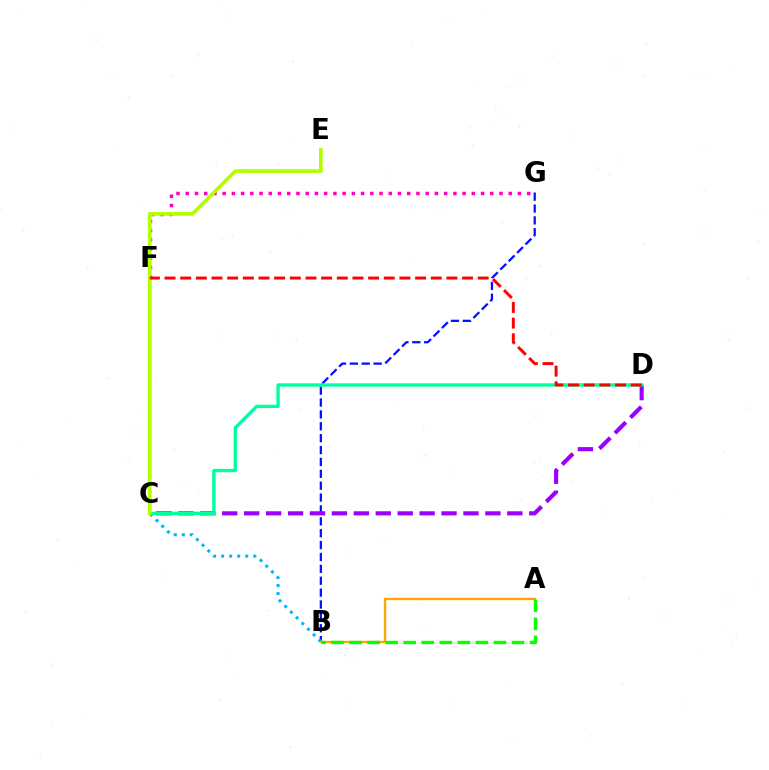{('B', 'G'): [{'color': '#0010ff', 'line_style': 'dashed', 'thickness': 1.61}], ('B', 'F'): [{'color': '#00b5ff', 'line_style': 'dotted', 'thickness': 2.18}], ('A', 'B'): [{'color': '#ffa500', 'line_style': 'solid', 'thickness': 1.65}, {'color': '#08ff00', 'line_style': 'dashed', 'thickness': 2.45}], ('C', 'D'): [{'color': '#9b00ff', 'line_style': 'dashed', 'thickness': 2.98}, {'color': '#00ff9d', 'line_style': 'solid', 'thickness': 2.41}], ('F', 'G'): [{'color': '#ff00bd', 'line_style': 'dotted', 'thickness': 2.51}], ('C', 'E'): [{'color': '#b3ff00', 'line_style': 'solid', 'thickness': 2.66}], ('D', 'F'): [{'color': '#ff0000', 'line_style': 'dashed', 'thickness': 2.13}]}